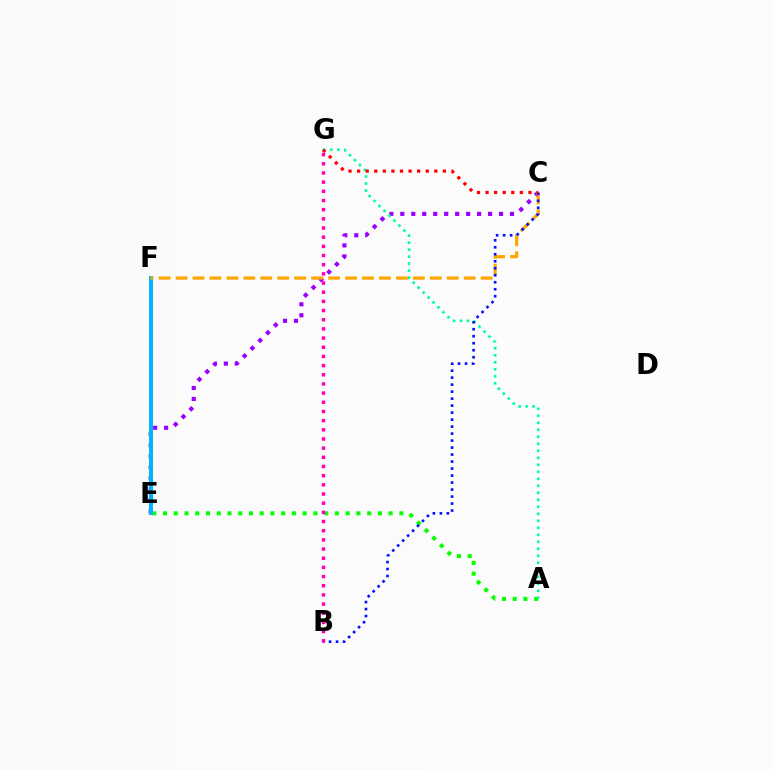{('C', 'E'): [{'color': '#9b00ff', 'line_style': 'dotted', 'thickness': 2.98}], ('E', 'F'): [{'color': '#b3ff00', 'line_style': 'dashed', 'thickness': 1.51}, {'color': '#00b5ff', 'line_style': 'solid', 'thickness': 2.86}], ('A', 'E'): [{'color': '#08ff00', 'line_style': 'dotted', 'thickness': 2.92}], ('A', 'G'): [{'color': '#00ff9d', 'line_style': 'dotted', 'thickness': 1.9}], ('C', 'F'): [{'color': '#ffa500', 'line_style': 'dashed', 'thickness': 2.3}], ('B', 'C'): [{'color': '#0010ff', 'line_style': 'dotted', 'thickness': 1.9}], ('C', 'G'): [{'color': '#ff0000', 'line_style': 'dotted', 'thickness': 2.33}], ('B', 'G'): [{'color': '#ff00bd', 'line_style': 'dotted', 'thickness': 2.49}]}